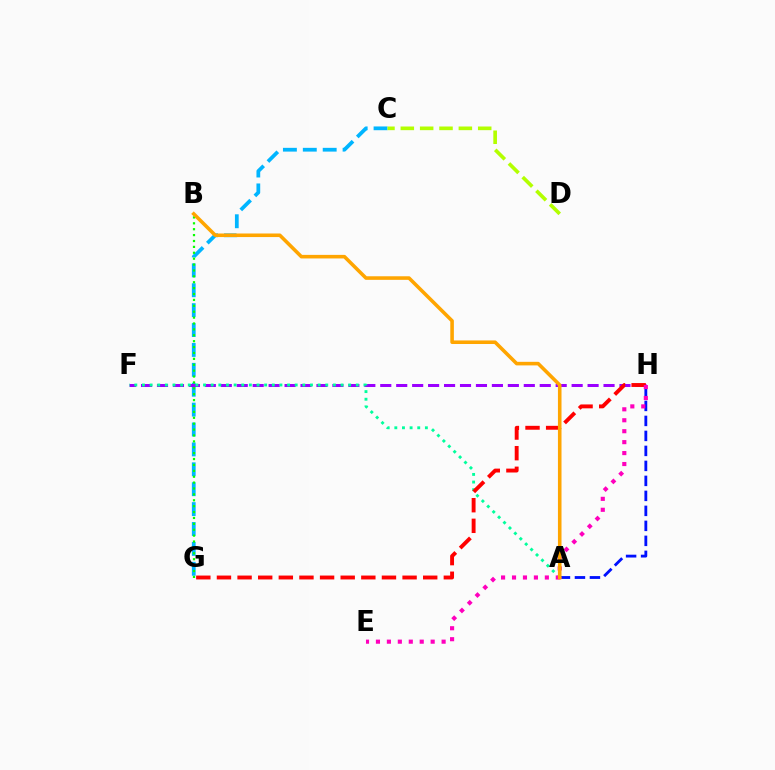{('C', 'G'): [{'color': '#00b5ff', 'line_style': 'dashed', 'thickness': 2.7}], ('F', 'H'): [{'color': '#9b00ff', 'line_style': 'dashed', 'thickness': 2.17}], ('A', 'H'): [{'color': '#0010ff', 'line_style': 'dashed', 'thickness': 2.04}], ('B', 'G'): [{'color': '#08ff00', 'line_style': 'dotted', 'thickness': 1.6}], ('A', 'F'): [{'color': '#00ff9d', 'line_style': 'dotted', 'thickness': 2.08}], ('G', 'H'): [{'color': '#ff0000', 'line_style': 'dashed', 'thickness': 2.8}], ('C', 'D'): [{'color': '#b3ff00', 'line_style': 'dashed', 'thickness': 2.63}], ('E', 'H'): [{'color': '#ff00bd', 'line_style': 'dotted', 'thickness': 2.97}], ('A', 'B'): [{'color': '#ffa500', 'line_style': 'solid', 'thickness': 2.57}]}